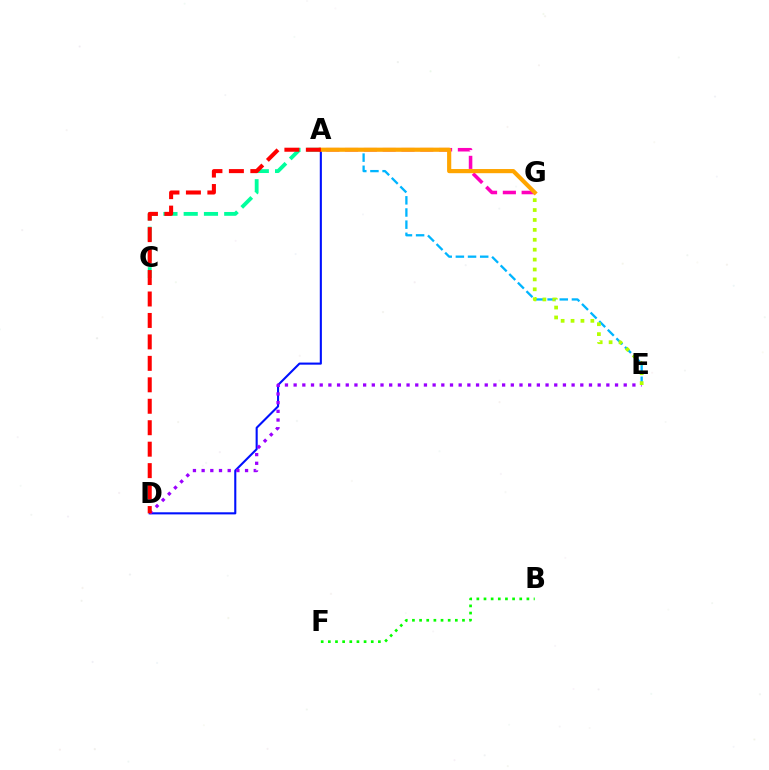{('A', 'E'): [{'color': '#00b5ff', 'line_style': 'dashed', 'thickness': 1.65}], ('B', 'F'): [{'color': '#08ff00', 'line_style': 'dotted', 'thickness': 1.94}], ('A', 'G'): [{'color': '#ff00bd', 'line_style': 'dashed', 'thickness': 2.55}, {'color': '#ffa500', 'line_style': 'solid', 'thickness': 3.0}], ('A', 'C'): [{'color': '#00ff9d', 'line_style': 'dashed', 'thickness': 2.75}], ('A', 'D'): [{'color': '#0010ff', 'line_style': 'solid', 'thickness': 1.51}, {'color': '#ff0000', 'line_style': 'dashed', 'thickness': 2.91}], ('D', 'E'): [{'color': '#9b00ff', 'line_style': 'dotted', 'thickness': 2.36}], ('E', 'G'): [{'color': '#b3ff00', 'line_style': 'dotted', 'thickness': 2.69}]}